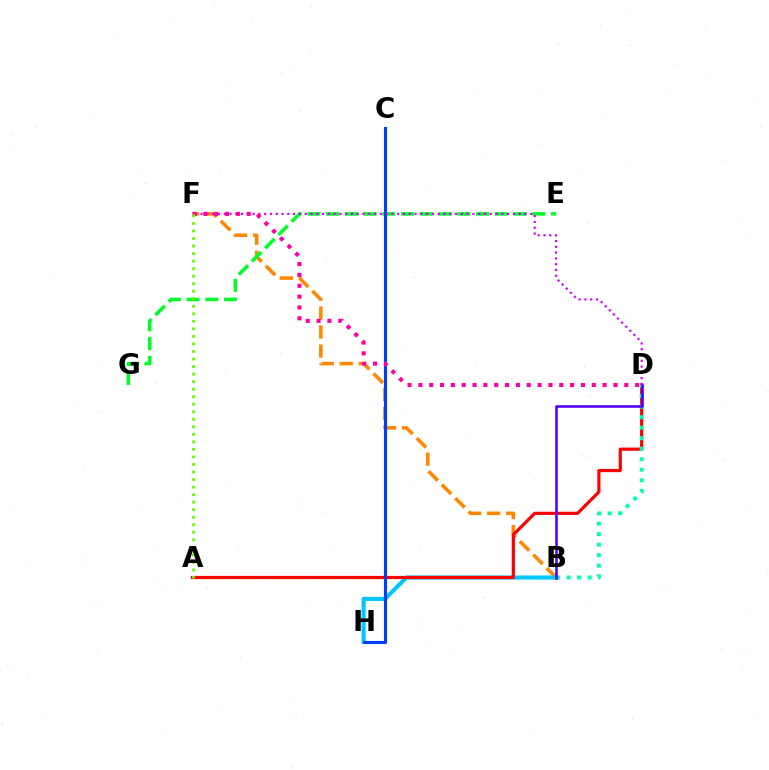{('A', 'B'): [{'color': '#eeff00', 'line_style': 'dashed', 'thickness': 1.53}], ('B', 'F'): [{'color': '#ff8800', 'line_style': 'dashed', 'thickness': 2.58}], ('E', 'G'): [{'color': '#00ff27', 'line_style': 'dashed', 'thickness': 2.55}], ('B', 'H'): [{'color': '#00c7ff', 'line_style': 'solid', 'thickness': 2.96}], ('A', 'D'): [{'color': '#ff0000', 'line_style': 'solid', 'thickness': 2.29}], ('C', 'H'): [{'color': '#003fff', 'line_style': 'solid', 'thickness': 2.24}], ('B', 'D'): [{'color': '#00ffaf', 'line_style': 'dotted', 'thickness': 2.86}, {'color': '#4f00ff', 'line_style': 'solid', 'thickness': 1.86}], ('D', 'F'): [{'color': '#d600ff', 'line_style': 'dotted', 'thickness': 1.57}, {'color': '#ff00a0', 'line_style': 'dotted', 'thickness': 2.94}], ('A', 'F'): [{'color': '#66ff00', 'line_style': 'dotted', 'thickness': 2.05}]}